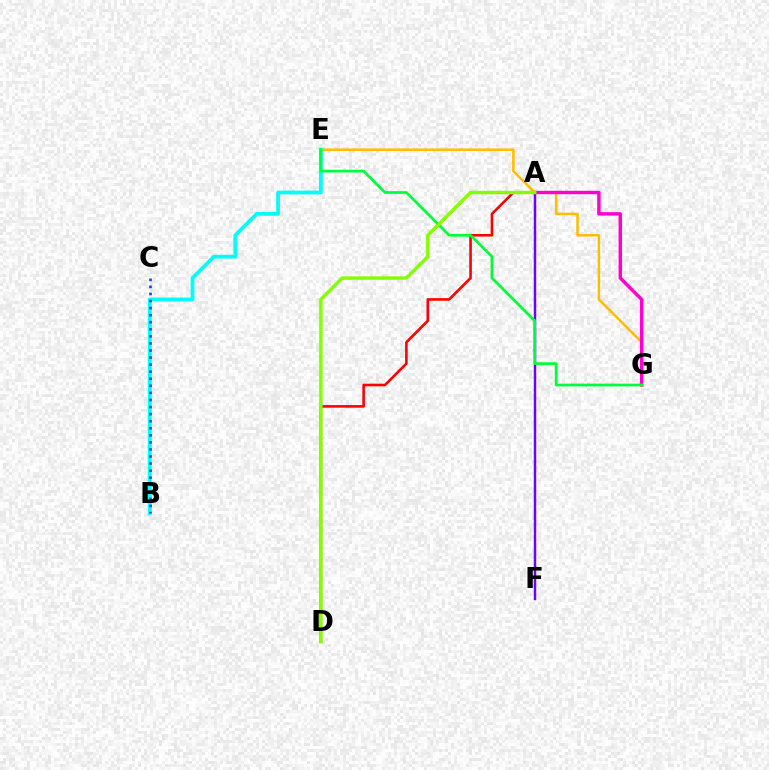{('E', 'G'): [{'color': '#ffbd00', 'line_style': 'solid', 'thickness': 1.8}, {'color': '#00ff39', 'line_style': 'solid', 'thickness': 1.96}], ('B', 'E'): [{'color': '#00fff6', 'line_style': 'solid', 'thickness': 2.7}], ('A', 'F'): [{'color': '#7200ff', 'line_style': 'solid', 'thickness': 1.77}], ('A', 'G'): [{'color': '#ff00cf', 'line_style': 'solid', 'thickness': 2.46}], ('B', 'C'): [{'color': '#004bff', 'line_style': 'dotted', 'thickness': 1.92}], ('A', 'D'): [{'color': '#ff0000', 'line_style': 'solid', 'thickness': 1.87}, {'color': '#84ff00', 'line_style': 'solid', 'thickness': 2.46}]}